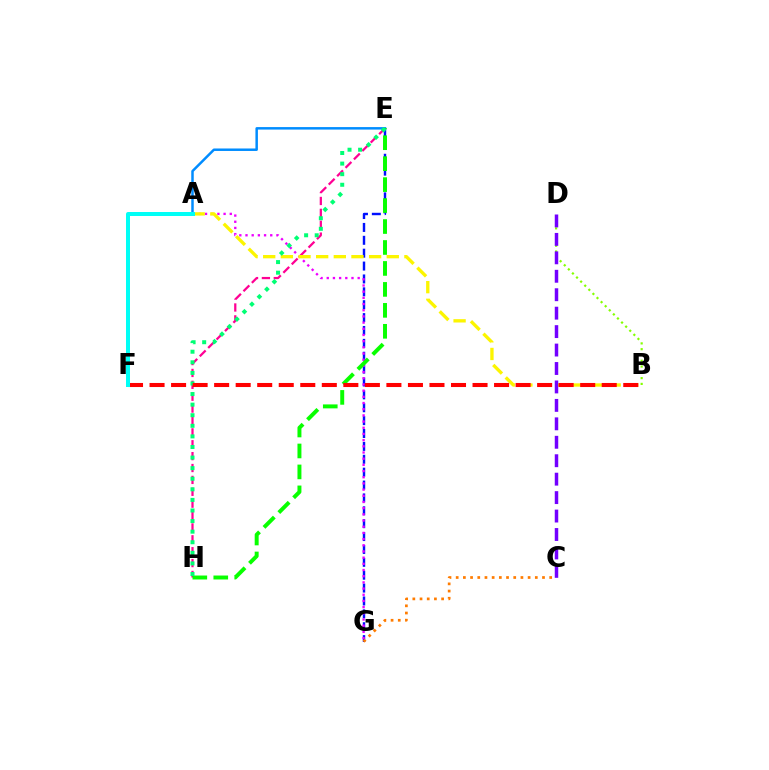{('E', 'G'): [{'color': '#0010ff', 'line_style': 'dashed', 'thickness': 1.75}], ('E', 'H'): [{'color': '#ff0094', 'line_style': 'dashed', 'thickness': 1.61}, {'color': '#08ff00', 'line_style': 'dashed', 'thickness': 2.85}, {'color': '#00ff74', 'line_style': 'dotted', 'thickness': 2.88}], ('A', 'E'): [{'color': '#008cff', 'line_style': 'solid', 'thickness': 1.79}], ('B', 'D'): [{'color': '#84ff00', 'line_style': 'dotted', 'thickness': 1.57}], ('A', 'G'): [{'color': '#ee00ff', 'line_style': 'dotted', 'thickness': 1.68}], ('A', 'B'): [{'color': '#fcf500', 'line_style': 'dashed', 'thickness': 2.4}], ('C', 'D'): [{'color': '#7200ff', 'line_style': 'dashed', 'thickness': 2.51}], ('B', 'F'): [{'color': '#ff0000', 'line_style': 'dashed', 'thickness': 2.93}], ('A', 'F'): [{'color': '#00fff6', 'line_style': 'solid', 'thickness': 2.88}], ('C', 'G'): [{'color': '#ff7c00', 'line_style': 'dotted', 'thickness': 1.95}]}